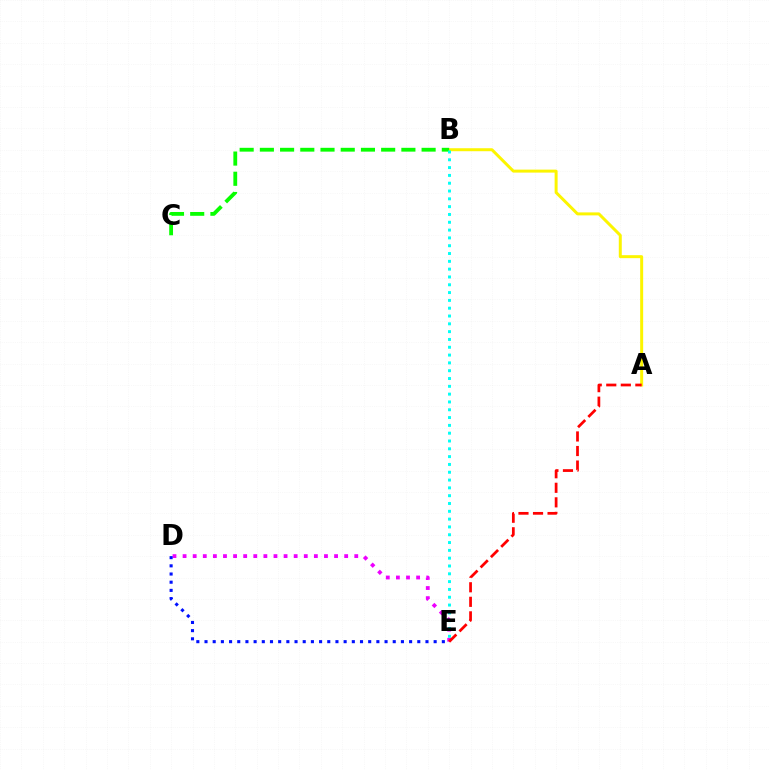{('D', 'E'): [{'color': '#ee00ff', 'line_style': 'dotted', 'thickness': 2.74}, {'color': '#0010ff', 'line_style': 'dotted', 'thickness': 2.22}], ('A', 'B'): [{'color': '#fcf500', 'line_style': 'solid', 'thickness': 2.15}], ('B', 'C'): [{'color': '#08ff00', 'line_style': 'dashed', 'thickness': 2.75}], ('B', 'E'): [{'color': '#00fff6', 'line_style': 'dotted', 'thickness': 2.12}], ('A', 'E'): [{'color': '#ff0000', 'line_style': 'dashed', 'thickness': 1.98}]}